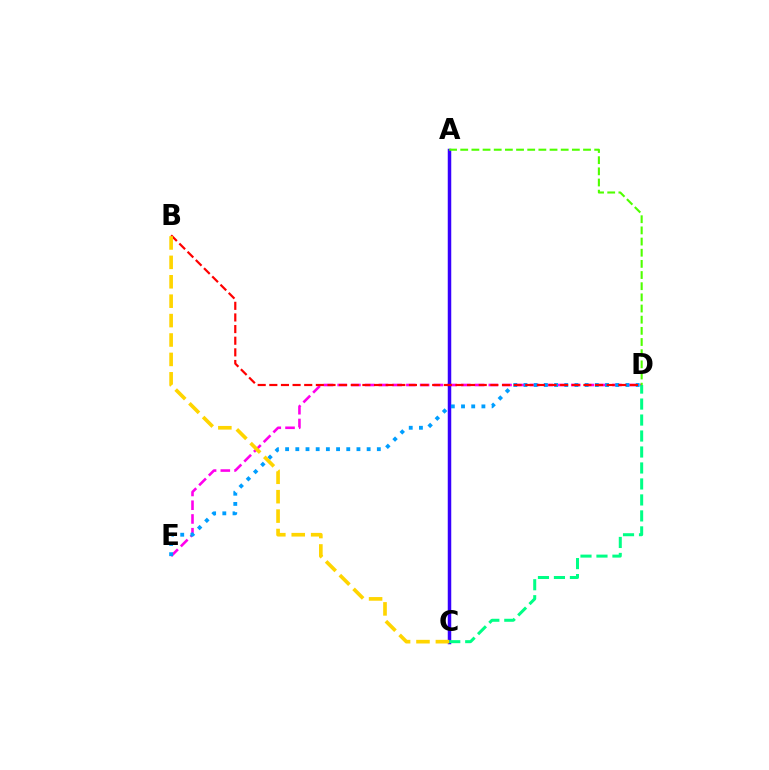{('D', 'E'): [{'color': '#ff00ed', 'line_style': 'dashed', 'thickness': 1.87}, {'color': '#009eff', 'line_style': 'dotted', 'thickness': 2.77}], ('A', 'C'): [{'color': '#3700ff', 'line_style': 'solid', 'thickness': 2.51}], ('C', 'D'): [{'color': '#00ff86', 'line_style': 'dashed', 'thickness': 2.17}], ('B', 'D'): [{'color': '#ff0000', 'line_style': 'dashed', 'thickness': 1.58}], ('A', 'D'): [{'color': '#4fff00', 'line_style': 'dashed', 'thickness': 1.52}], ('B', 'C'): [{'color': '#ffd500', 'line_style': 'dashed', 'thickness': 2.64}]}